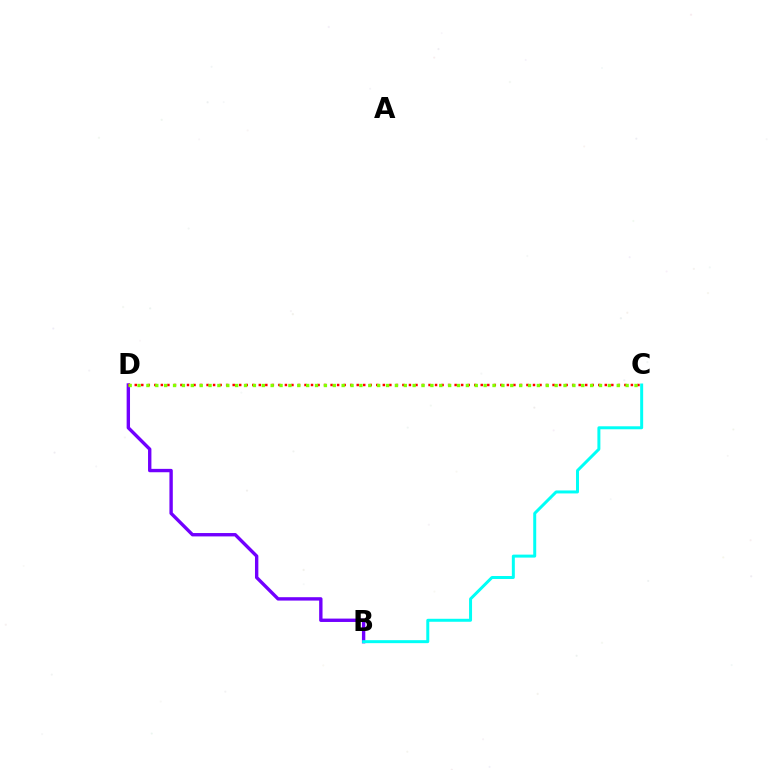{('B', 'D'): [{'color': '#7200ff', 'line_style': 'solid', 'thickness': 2.43}], ('C', 'D'): [{'color': '#ff0000', 'line_style': 'dotted', 'thickness': 1.77}, {'color': '#84ff00', 'line_style': 'dotted', 'thickness': 2.41}], ('B', 'C'): [{'color': '#00fff6', 'line_style': 'solid', 'thickness': 2.15}]}